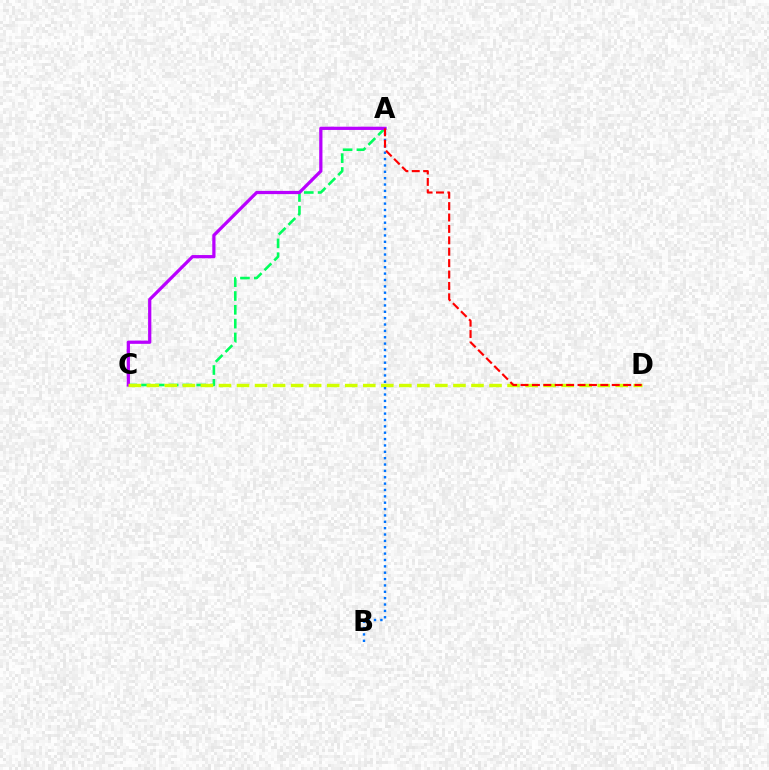{('A', 'C'): [{'color': '#00ff5c', 'line_style': 'dashed', 'thickness': 1.88}, {'color': '#b900ff', 'line_style': 'solid', 'thickness': 2.33}], ('C', 'D'): [{'color': '#d1ff00', 'line_style': 'dashed', 'thickness': 2.45}], ('A', 'B'): [{'color': '#0074ff', 'line_style': 'dotted', 'thickness': 1.73}], ('A', 'D'): [{'color': '#ff0000', 'line_style': 'dashed', 'thickness': 1.55}]}